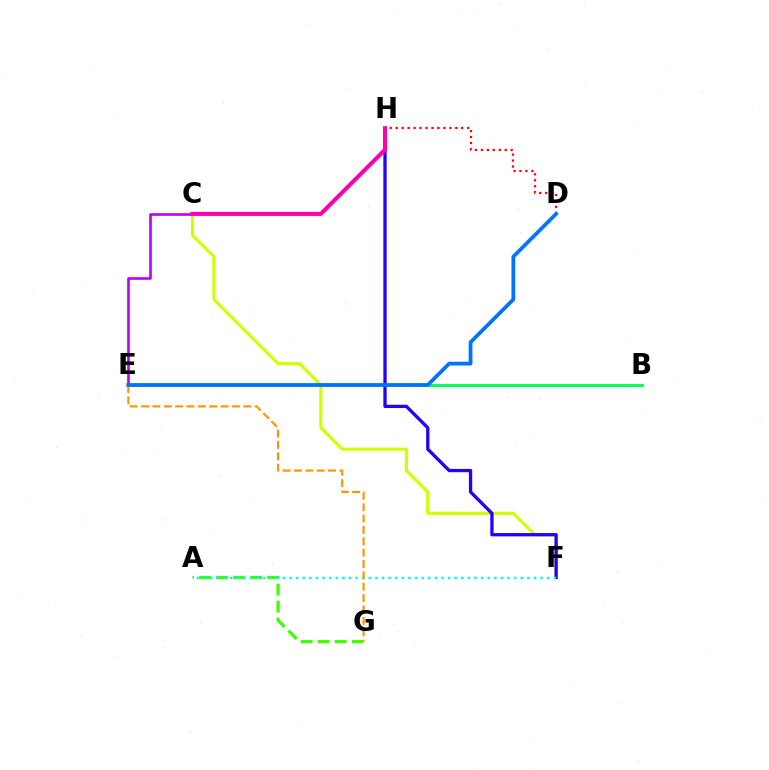{('C', 'E'): [{'color': '#b900ff', 'line_style': 'solid', 'thickness': 1.9}], ('C', 'F'): [{'color': '#d1ff00', 'line_style': 'solid', 'thickness': 2.26}], ('B', 'E'): [{'color': '#00ff5c', 'line_style': 'solid', 'thickness': 2.08}], ('A', 'G'): [{'color': '#3dff00', 'line_style': 'dashed', 'thickness': 2.31}], ('F', 'H'): [{'color': '#2500ff', 'line_style': 'solid', 'thickness': 2.37}], ('C', 'H'): [{'color': '#ff00ac', 'line_style': 'solid', 'thickness': 2.96}], ('A', 'F'): [{'color': '#00fff6', 'line_style': 'dotted', 'thickness': 1.79}], ('D', 'H'): [{'color': '#ff0000', 'line_style': 'dotted', 'thickness': 1.62}], ('E', 'G'): [{'color': '#ff9400', 'line_style': 'dashed', 'thickness': 1.54}], ('D', 'E'): [{'color': '#0074ff', 'line_style': 'solid', 'thickness': 2.72}]}